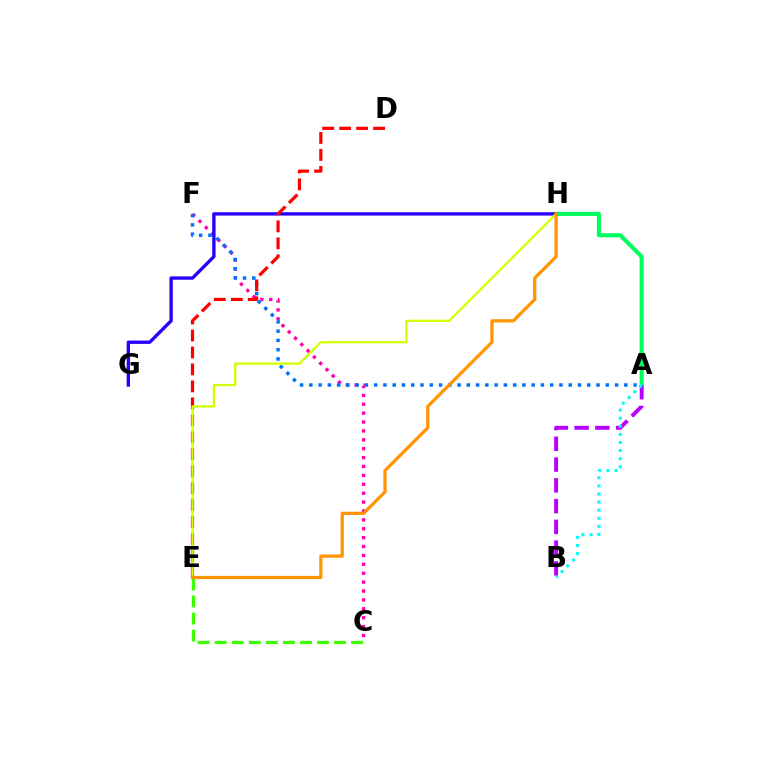{('C', 'E'): [{'color': '#3dff00', 'line_style': 'dashed', 'thickness': 2.32}], ('A', 'H'): [{'color': '#00ff5c', 'line_style': 'solid', 'thickness': 2.95}], ('A', 'B'): [{'color': '#b900ff', 'line_style': 'dashed', 'thickness': 2.82}, {'color': '#00fff6', 'line_style': 'dotted', 'thickness': 2.2}], ('C', 'F'): [{'color': '#ff00ac', 'line_style': 'dotted', 'thickness': 2.42}], ('A', 'F'): [{'color': '#0074ff', 'line_style': 'dotted', 'thickness': 2.52}], ('G', 'H'): [{'color': '#2500ff', 'line_style': 'solid', 'thickness': 2.41}], ('D', 'E'): [{'color': '#ff0000', 'line_style': 'dashed', 'thickness': 2.3}], ('E', 'H'): [{'color': '#d1ff00', 'line_style': 'solid', 'thickness': 1.64}, {'color': '#ff9400', 'line_style': 'solid', 'thickness': 2.31}]}